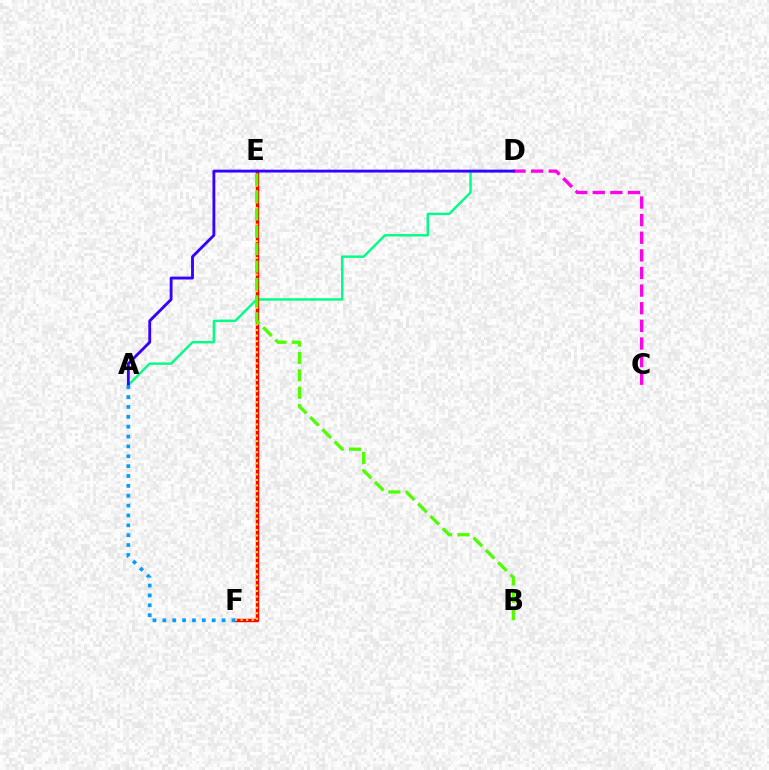{('A', 'D'): [{'color': '#00ff86', 'line_style': 'solid', 'thickness': 1.74}, {'color': '#3700ff', 'line_style': 'solid', 'thickness': 2.06}], ('E', 'F'): [{'color': '#ff0000', 'line_style': 'solid', 'thickness': 2.46}, {'color': '#ffd500', 'line_style': 'dotted', 'thickness': 1.51}], ('C', 'D'): [{'color': '#ff00ed', 'line_style': 'dashed', 'thickness': 2.39}], ('B', 'E'): [{'color': '#4fff00', 'line_style': 'dashed', 'thickness': 2.36}], ('A', 'F'): [{'color': '#009eff', 'line_style': 'dotted', 'thickness': 2.68}]}